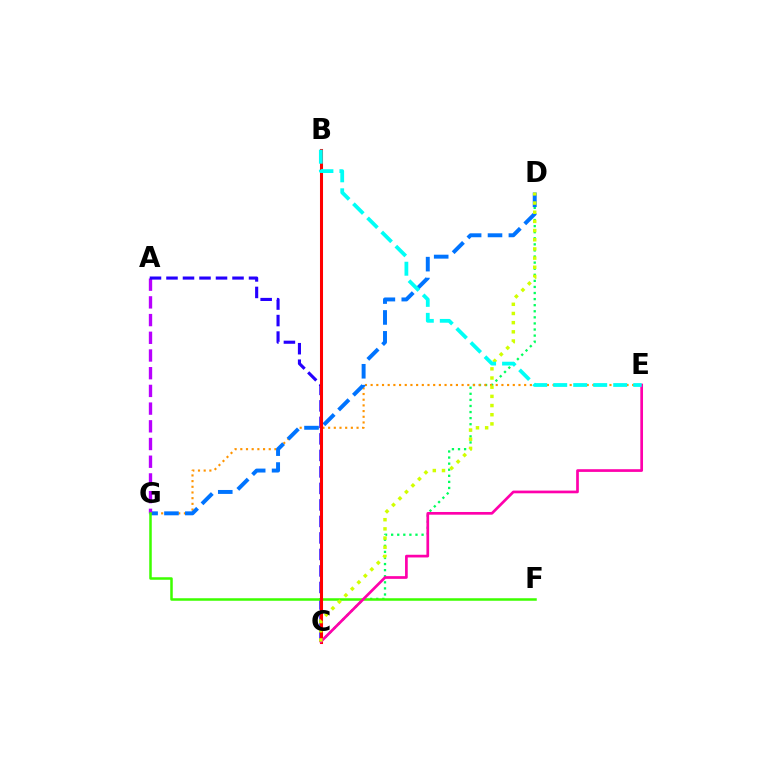{('C', 'D'): [{'color': '#00ff5c', 'line_style': 'dotted', 'thickness': 1.65}, {'color': '#d1ff00', 'line_style': 'dotted', 'thickness': 2.49}], ('E', 'G'): [{'color': '#ff9400', 'line_style': 'dotted', 'thickness': 1.54}], ('D', 'G'): [{'color': '#0074ff', 'line_style': 'dashed', 'thickness': 2.84}], ('A', 'G'): [{'color': '#b900ff', 'line_style': 'dashed', 'thickness': 2.41}], ('A', 'C'): [{'color': '#2500ff', 'line_style': 'dashed', 'thickness': 2.24}], ('F', 'G'): [{'color': '#3dff00', 'line_style': 'solid', 'thickness': 1.81}], ('B', 'C'): [{'color': '#ff0000', 'line_style': 'solid', 'thickness': 2.2}], ('C', 'E'): [{'color': '#ff00ac', 'line_style': 'solid', 'thickness': 1.94}], ('B', 'E'): [{'color': '#00fff6', 'line_style': 'dashed', 'thickness': 2.72}]}